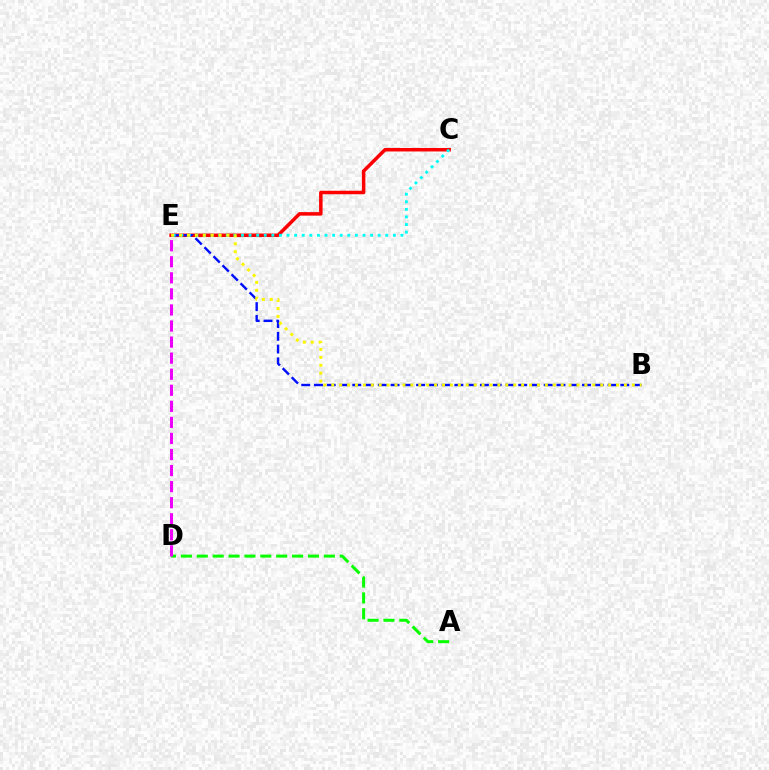{('C', 'E'): [{'color': '#ff0000', 'line_style': 'solid', 'thickness': 2.52}, {'color': '#00fff6', 'line_style': 'dotted', 'thickness': 2.06}], ('B', 'E'): [{'color': '#0010ff', 'line_style': 'dashed', 'thickness': 1.73}, {'color': '#fcf500', 'line_style': 'dotted', 'thickness': 2.15}], ('A', 'D'): [{'color': '#08ff00', 'line_style': 'dashed', 'thickness': 2.16}], ('D', 'E'): [{'color': '#ee00ff', 'line_style': 'dashed', 'thickness': 2.18}]}